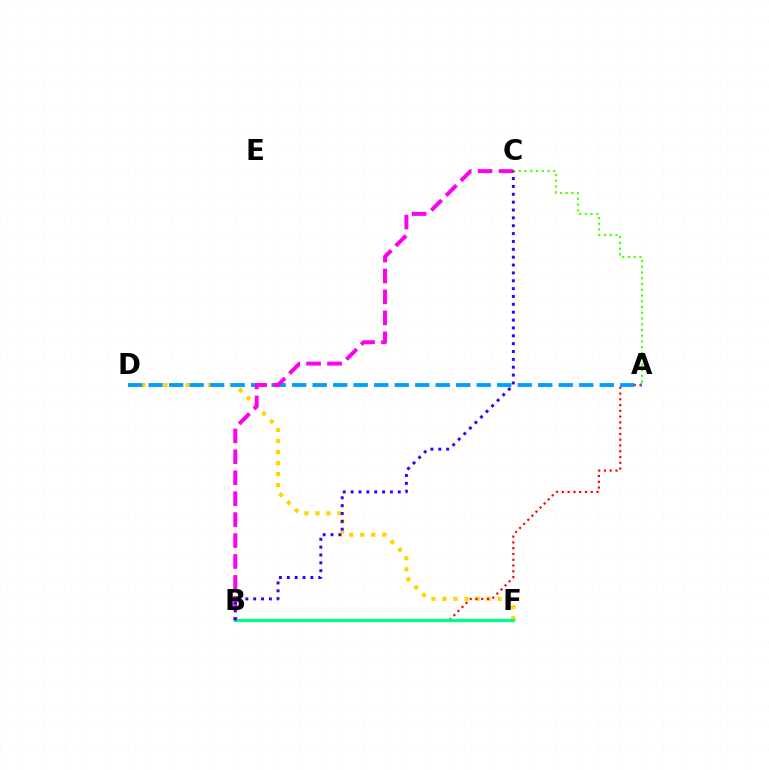{('D', 'F'): [{'color': '#ffd500', 'line_style': 'dotted', 'thickness': 3.0}], ('A', 'B'): [{'color': '#ff0000', 'line_style': 'dotted', 'thickness': 1.57}], ('B', 'F'): [{'color': '#00ff86', 'line_style': 'solid', 'thickness': 2.41}], ('A', 'D'): [{'color': '#009eff', 'line_style': 'dashed', 'thickness': 2.79}], ('B', 'C'): [{'color': '#ff00ed', 'line_style': 'dashed', 'thickness': 2.84}, {'color': '#3700ff', 'line_style': 'dotted', 'thickness': 2.14}], ('A', 'C'): [{'color': '#4fff00', 'line_style': 'dotted', 'thickness': 1.56}]}